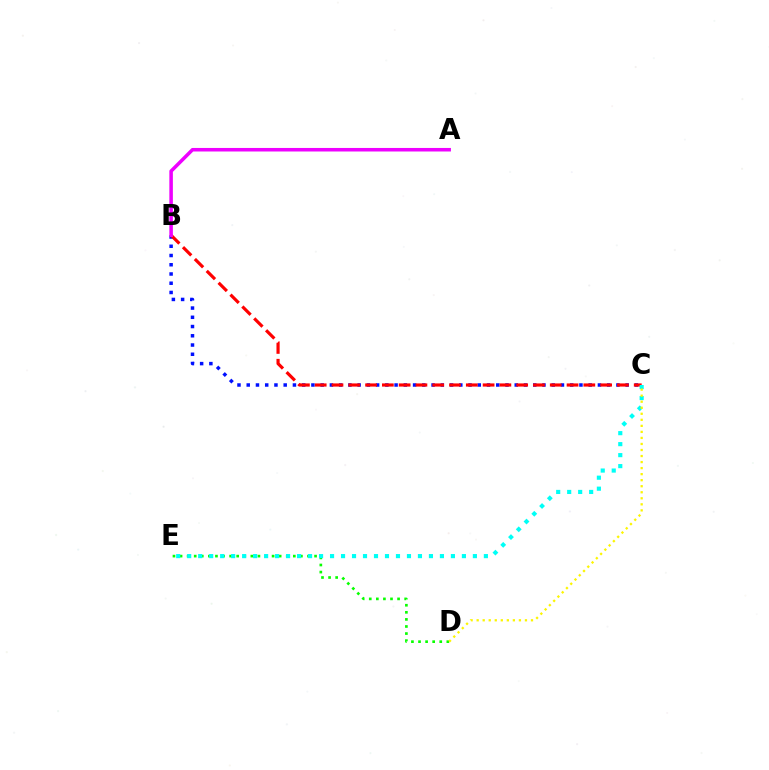{('D', 'E'): [{'color': '#08ff00', 'line_style': 'dotted', 'thickness': 1.92}], ('B', 'C'): [{'color': '#0010ff', 'line_style': 'dotted', 'thickness': 2.51}, {'color': '#ff0000', 'line_style': 'dashed', 'thickness': 2.28}], ('C', 'E'): [{'color': '#00fff6', 'line_style': 'dotted', 'thickness': 2.99}], ('C', 'D'): [{'color': '#fcf500', 'line_style': 'dotted', 'thickness': 1.64}], ('A', 'B'): [{'color': '#ee00ff', 'line_style': 'solid', 'thickness': 2.55}]}